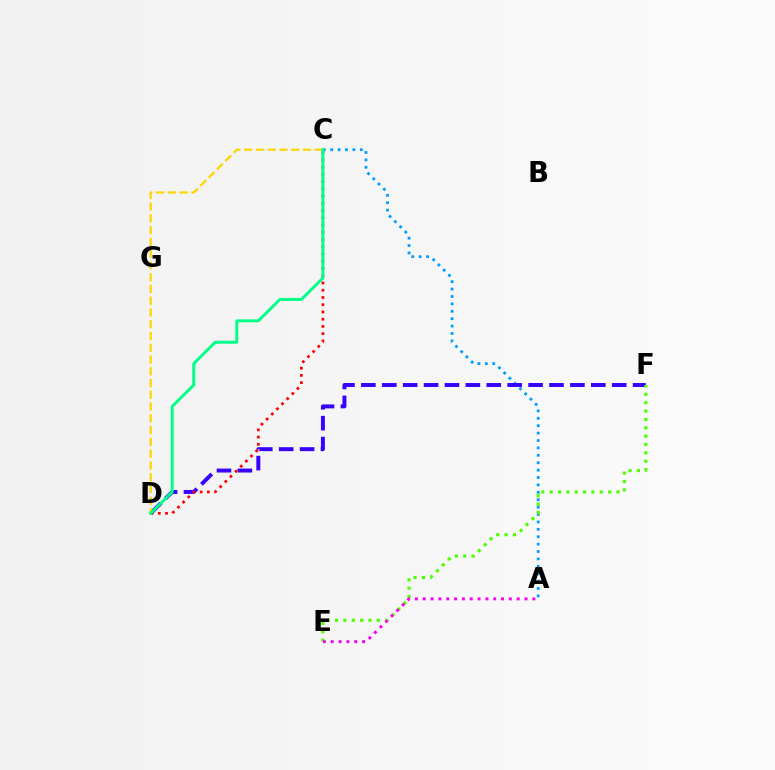{('A', 'C'): [{'color': '#009eff', 'line_style': 'dotted', 'thickness': 2.01}], ('D', 'F'): [{'color': '#3700ff', 'line_style': 'dashed', 'thickness': 2.84}], ('E', 'F'): [{'color': '#4fff00', 'line_style': 'dotted', 'thickness': 2.27}], ('A', 'E'): [{'color': '#ff00ed', 'line_style': 'dotted', 'thickness': 2.13}], ('C', 'D'): [{'color': '#ff0000', 'line_style': 'dotted', 'thickness': 1.97}, {'color': '#ffd500', 'line_style': 'dashed', 'thickness': 1.6}, {'color': '#00ff86', 'line_style': 'solid', 'thickness': 2.11}]}